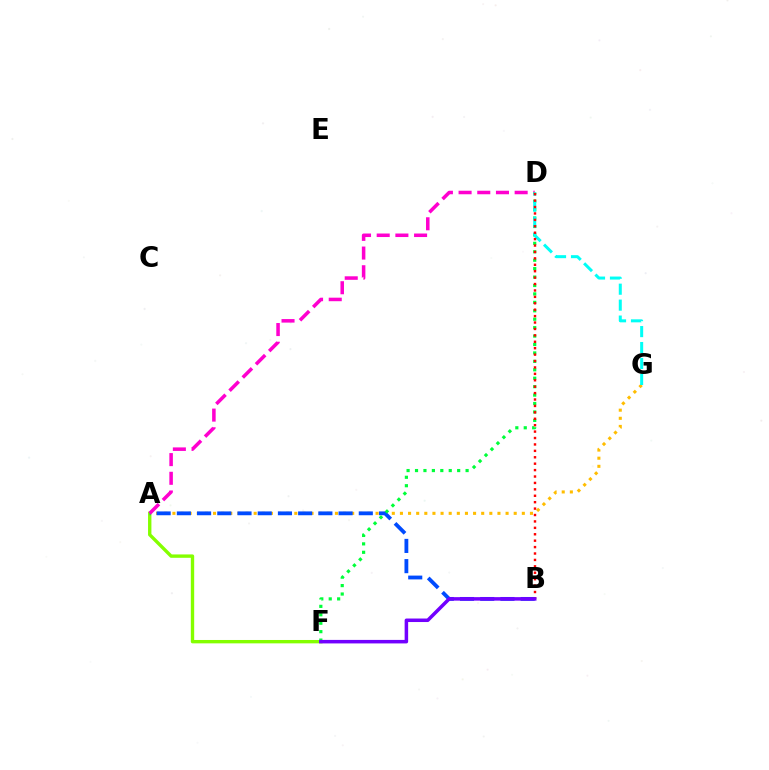{('A', 'G'): [{'color': '#ffbd00', 'line_style': 'dotted', 'thickness': 2.21}], ('A', 'F'): [{'color': '#84ff00', 'line_style': 'solid', 'thickness': 2.43}], ('A', 'B'): [{'color': '#004bff', 'line_style': 'dashed', 'thickness': 2.75}], ('A', 'D'): [{'color': '#ff00cf', 'line_style': 'dashed', 'thickness': 2.54}], ('D', 'F'): [{'color': '#00ff39', 'line_style': 'dotted', 'thickness': 2.29}], ('D', 'G'): [{'color': '#00fff6', 'line_style': 'dashed', 'thickness': 2.17}], ('B', 'D'): [{'color': '#ff0000', 'line_style': 'dotted', 'thickness': 1.74}], ('B', 'F'): [{'color': '#7200ff', 'line_style': 'solid', 'thickness': 2.53}]}